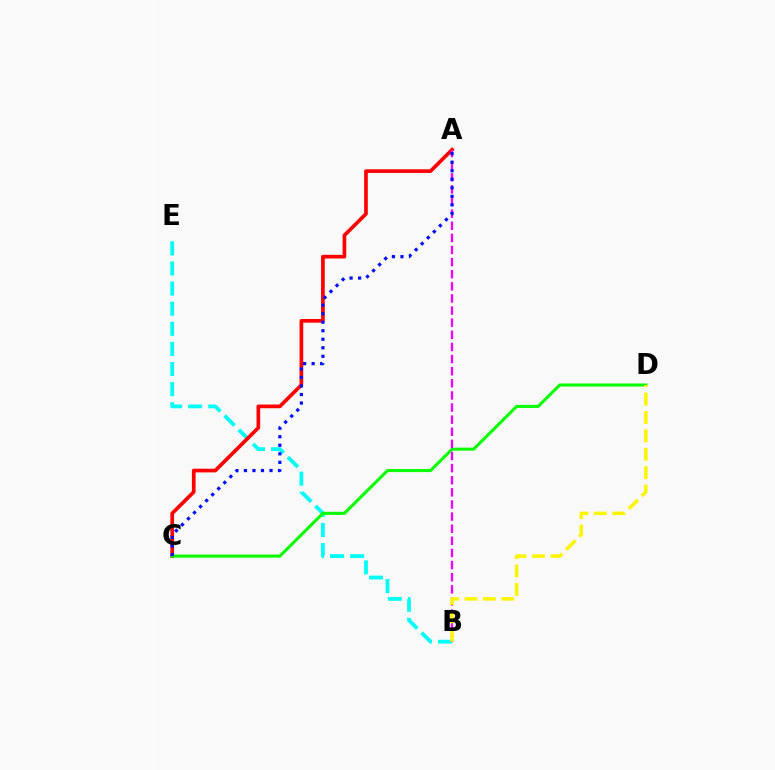{('B', 'E'): [{'color': '#00fff6', 'line_style': 'dashed', 'thickness': 2.73}], ('A', 'C'): [{'color': '#ff0000', 'line_style': 'solid', 'thickness': 2.65}, {'color': '#0010ff', 'line_style': 'dotted', 'thickness': 2.32}], ('C', 'D'): [{'color': '#08ff00', 'line_style': 'solid', 'thickness': 2.21}], ('A', 'B'): [{'color': '#ee00ff', 'line_style': 'dashed', 'thickness': 1.65}], ('B', 'D'): [{'color': '#fcf500', 'line_style': 'dashed', 'thickness': 2.5}]}